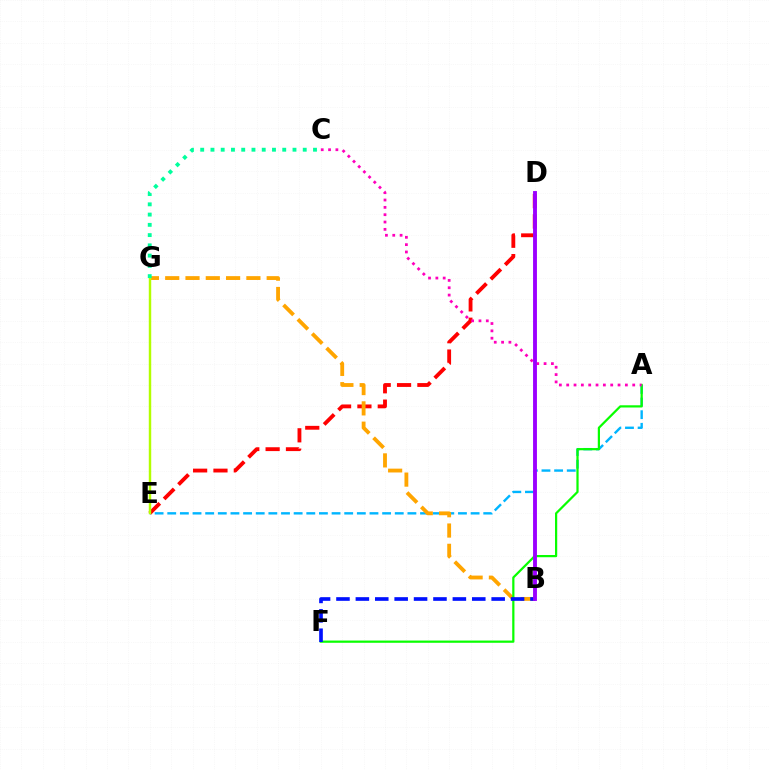{('A', 'E'): [{'color': '#00b5ff', 'line_style': 'dashed', 'thickness': 1.72}], ('D', 'E'): [{'color': '#ff0000', 'line_style': 'dashed', 'thickness': 2.76}], ('B', 'G'): [{'color': '#ffa500', 'line_style': 'dashed', 'thickness': 2.76}], ('A', 'F'): [{'color': '#08ff00', 'line_style': 'solid', 'thickness': 1.6}], ('E', 'G'): [{'color': '#b3ff00', 'line_style': 'solid', 'thickness': 1.76}], ('A', 'C'): [{'color': '#ff00bd', 'line_style': 'dotted', 'thickness': 1.99}], ('B', 'F'): [{'color': '#0010ff', 'line_style': 'dashed', 'thickness': 2.64}], ('C', 'G'): [{'color': '#00ff9d', 'line_style': 'dotted', 'thickness': 2.79}], ('B', 'D'): [{'color': '#9b00ff', 'line_style': 'solid', 'thickness': 2.79}]}